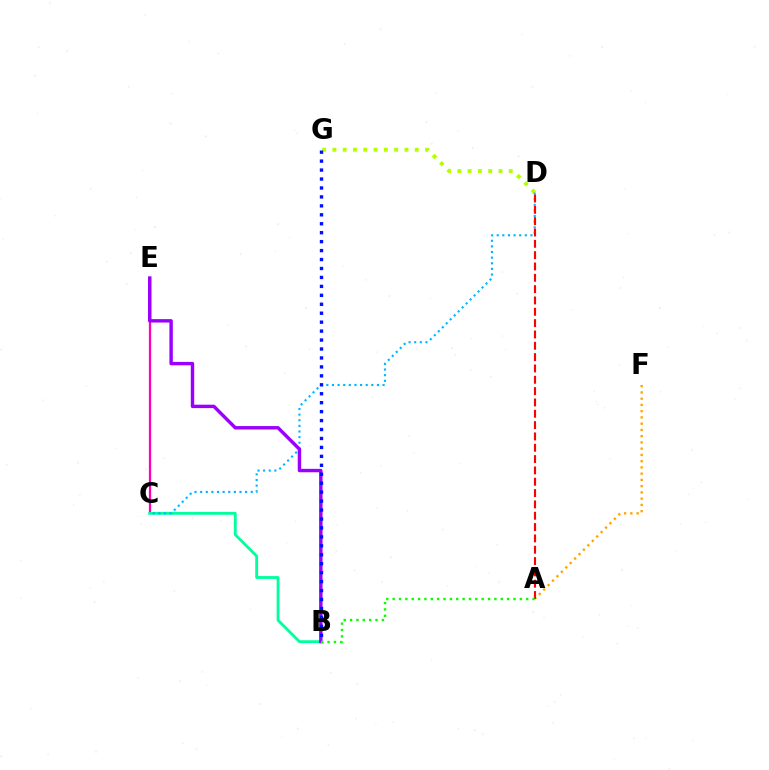{('C', 'E'): [{'color': '#ff00bd', 'line_style': 'solid', 'thickness': 1.62}], ('D', 'G'): [{'color': '#b3ff00', 'line_style': 'dotted', 'thickness': 2.8}], ('B', 'C'): [{'color': '#00ff9d', 'line_style': 'solid', 'thickness': 2.03}], ('C', 'D'): [{'color': '#00b5ff', 'line_style': 'dotted', 'thickness': 1.53}], ('B', 'E'): [{'color': '#9b00ff', 'line_style': 'solid', 'thickness': 2.46}], ('B', 'G'): [{'color': '#0010ff', 'line_style': 'dotted', 'thickness': 2.43}], ('A', 'F'): [{'color': '#ffa500', 'line_style': 'dotted', 'thickness': 1.7}], ('A', 'D'): [{'color': '#ff0000', 'line_style': 'dashed', 'thickness': 1.54}], ('A', 'B'): [{'color': '#08ff00', 'line_style': 'dotted', 'thickness': 1.73}]}